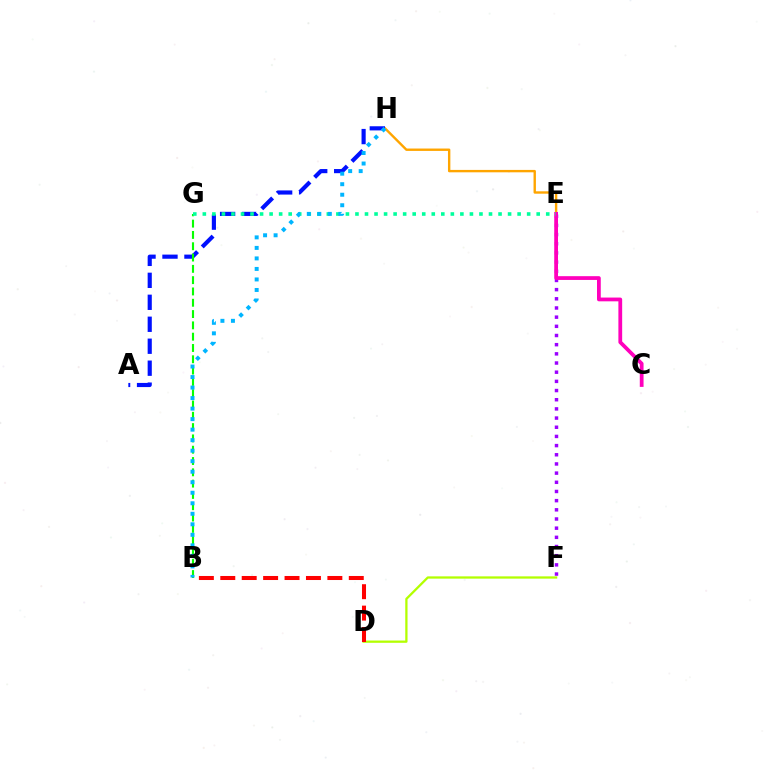{('E', 'F'): [{'color': '#9b00ff', 'line_style': 'dotted', 'thickness': 2.49}], ('E', 'H'): [{'color': '#ffa500', 'line_style': 'solid', 'thickness': 1.72}], ('C', 'E'): [{'color': '#ff00bd', 'line_style': 'solid', 'thickness': 2.72}], ('D', 'F'): [{'color': '#b3ff00', 'line_style': 'solid', 'thickness': 1.64}], ('A', 'H'): [{'color': '#0010ff', 'line_style': 'dashed', 'thickness': 2.98}], ('B', 'D'): [{'color': '#ff0000', 'line_style': 'dashed', 'thickness': 2.91}], ('B', 'G'): [{'color': '#08ff00', 'line_style': 'dashed', 'thickness': 1.54}], ('E', 'G'): [{'color': '#00ff9d', 'line_style': 'dotted', 'thickness': 2.59}], ('B', 'H'): [{'color': '#00b5ff', 'line_style': 'dotted', 'thickness': 2.86}]}